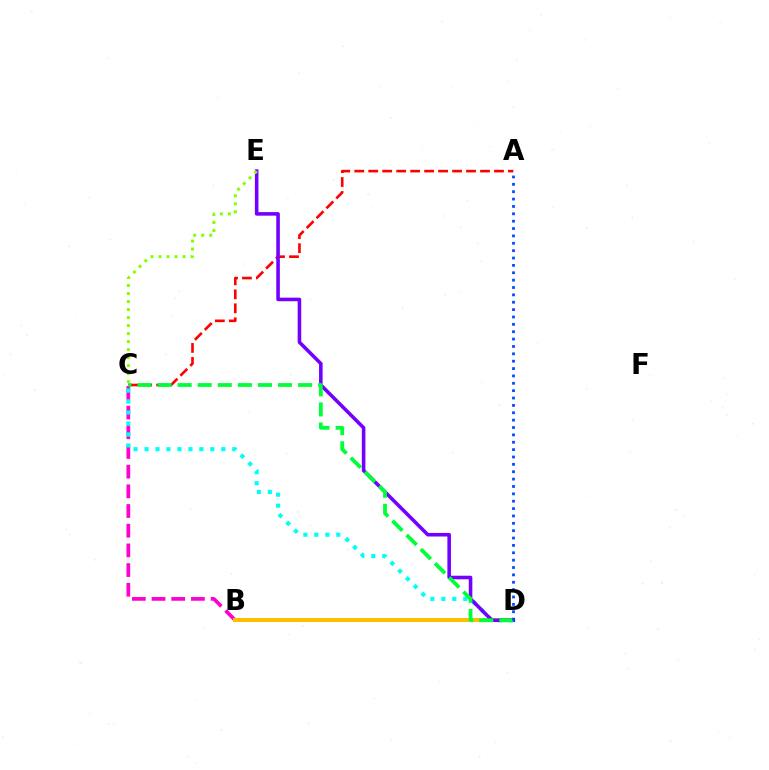{('A', 'C'): [{'color': '#ff0000', 'line_style': 'dashed', 'thickness': 1.9}], ('B', 'C'): [{'color': '#ff00cf', 'line_style': 'dashed', 'thickness': 2.67}], ('B', 'D'): [{'color': '#ffbd00', 'line_style': 'solid', 'thickness': 2.88}], ('C', 'D'): [{'color': '#00fff6', 'line_style': 'dotted', 'thickness': 2.98}, {'color': '#00ff39', 'line_style': 'dashed', 'thickness': 2.73}], ('D', 'E'): [{'color': '#7200ff', 'line_style': 'solid', 'thickness': 2.57}], ('C', 'E'): [{'color': '#84ff00', 'line_style': 'dotted', 'thickness': 2.18}], ('A', 'D'): [{'color': '#004bff', 'line_style': 'dotted', 'thickness': 2.0}]}